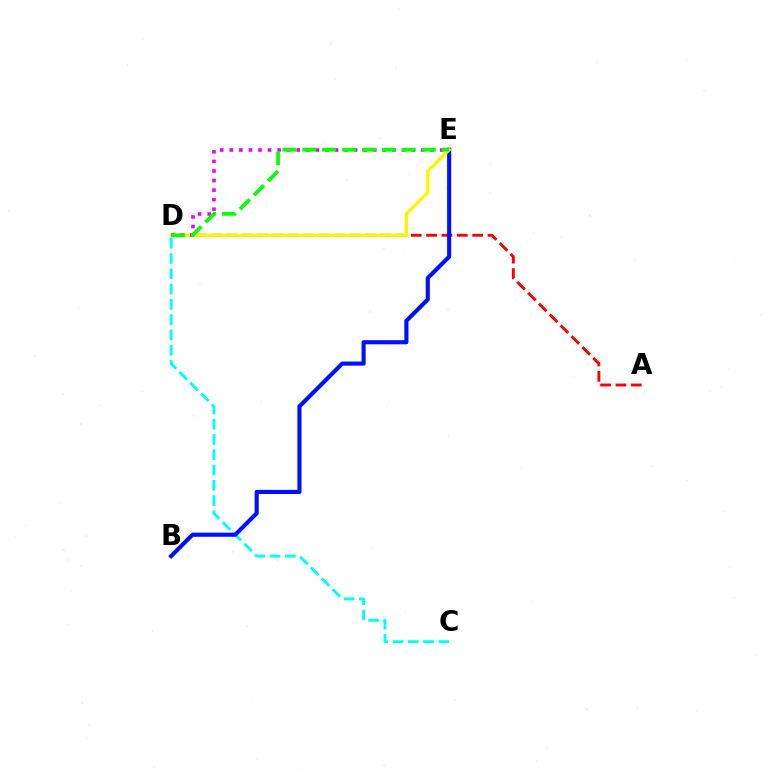{('A', 'D'): [{'color': '#ff0000', 'line_style': 'dashed', 'thickness': 2.09}], ('C', 'D'): [{'color': '#00fff6', 'line_style': 'dashed', 'thickness': 2.08}], ('B', 'E'): [{'color': '#0010ff', 'line_style': 'solid', 'thickness': 2.97}], ('D', 'E'): [{'color': '#fcf500', 'line_style': 'solid', 'thickness': 2.4}, {'color': '#ee00ff', 'line_style': 'dotted', 'thickness': 2.6}, {'color': '#08ff00', 'line_style': 'dashed', 'thickness': 2.7}]}